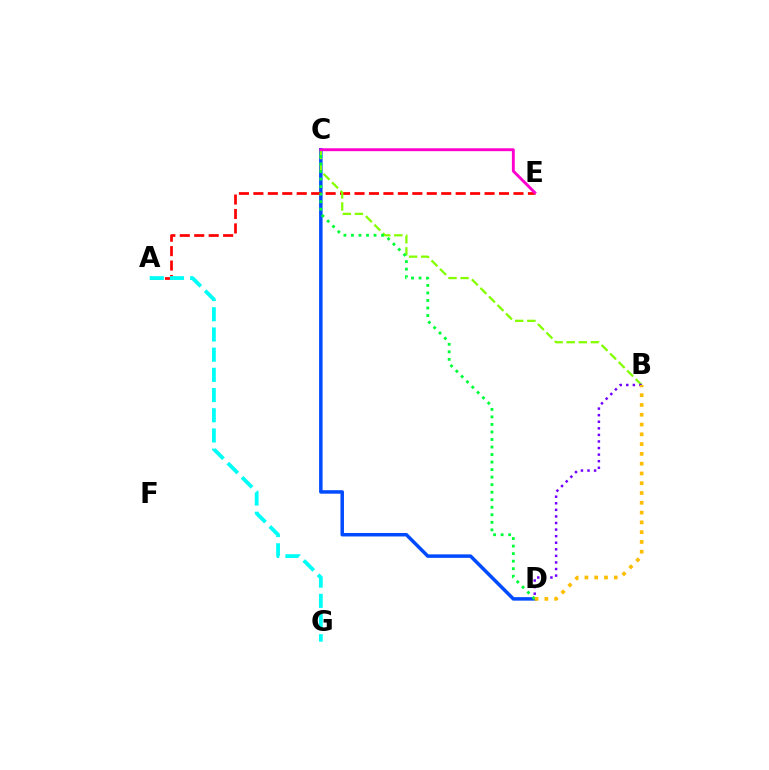{('C', 'D'): [{'color': '#004bff', 'line_style': 'solid', 'thickness': 2.51}, {'color': '#00ff39', 'line_style': 'dotted', 'thickness': 2.05}], ('A', 'E'): [{'color': '#ff0000', 'line_style': 'dashed', 'thickness': 1.96}], ('B', 'C'): [{'color': '#84ff00', 'line_style': 'dashed', 'thickness': 1.64}], ('A', 'G'): [{'color': '#00fff6', 'line_style': 'dashed', 'thickness': 2.74}], ('B', 'D'): [{'color': '#7200ff', 'line_style': 'dotted', 'thickness': 1.79}, {'color': '#ffbd00', 'line_style': 'dotted', 'thickness': 2.66}], ('C', 'E'): [{'color': '#ff00cf', 'line_style': 'solid', 'thickness': 2.08}]}